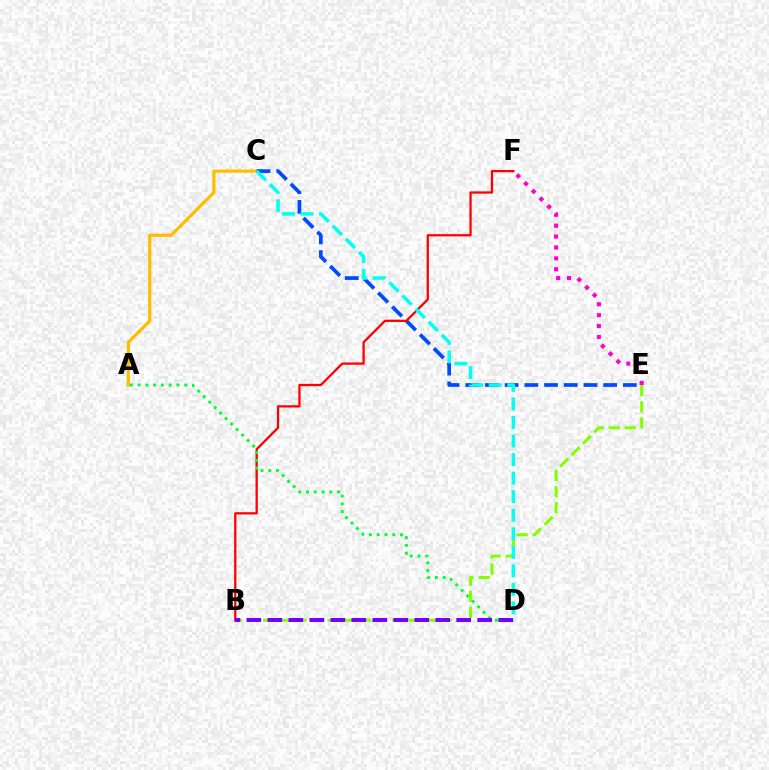{('A', 'C'): [{'color': '#ffbd00', 'line_style': 'solid', 'thickness': 2.33}], ('B', 'E'): [{'color': '#84ff00', 'line_style': 'dashed', 'thickness': 2.19}], ('C', 'E'): [{'color': '#004bff', 'line_style': 'dashed', 'thickness': 2.68}], ('B', 'F'): [{'color': '#ff0000', 'line_style': 'solid', 'thickness': 1.64}], ('E', 'F'): [{'color': '#ff00cf', 'line_style': 'dotted', 'thickness': 2.96}], ('C', 'D'): [{'color': '#00fff6', 'line_style': 'dashed', 'thickness': 2.52}], ('A', 'D'): [{'color': '#00ff39', 'line_style': 'dotted', 'thickness': 2.11}], ('B', 'D'): [{'color': '#7200ff', 'line_style': 'dashed', 'thickness': 2.85}]}